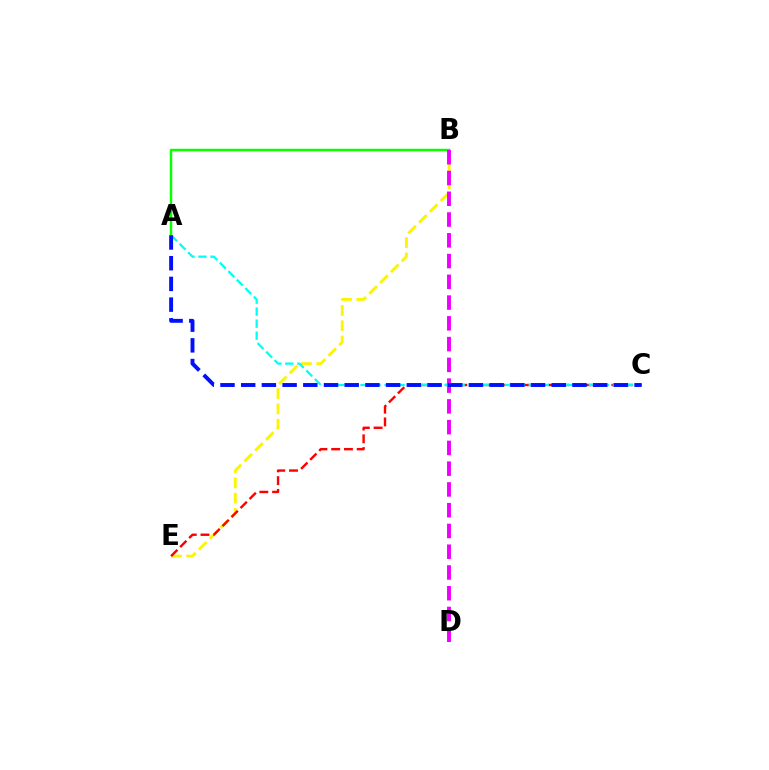{('B', 'E'): [{'color': '#fcf500', 'line_style': 'dashed', 'thickness': 2.08}], ('C', 'E'): [{'color': '#ff0000', 'line_style': 'dashed', 'thickness': 1.73}], ('A', 'B'): [{'color': '#08ff00', 'line_style': 'solid', 'thickness': 1.77}], ('A', 'C'): [{'color': '#00fff6', 'line_style': 'dashed', 'thickness': 1.63}, {'color': '#0010ff', 'line_style': 'dashed', 'thickness': 2.81}], ('B', 'D'): [{'color': '#ee00ff', 'line_style': 'dashed', 'thickness': 2.82}]}